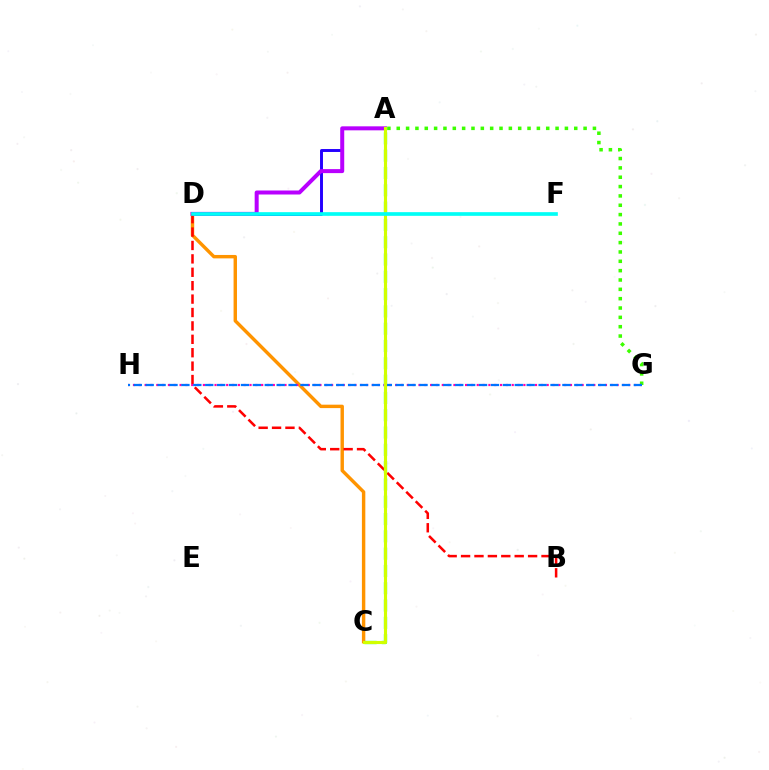{('C', 'D'): [{'color': '#ff9400', 'line_style': 'solid', 'thickness': 2.46}], ('A', 'D'): [{'color': '#2500ff', 'line_style': 'solid', 'thickness': 2.11}, {'color': '#b900ff', 'line_style': 'solid', 'thickness': 2.88}], ('B', 'D'): [{'color': '#ff0000', 'line_style': 'dashed', 'thickness': 1.82}], ('A', 'G'): [{'color': '#3dff00', 'line_style': 'dotted', 'thickness': 2.54}], ('A', 'C'): [{'color': '#00ff5c', 'line_style': 'dashed', 'thickness': 2.35}, {'color': '#d1ff00', 'line_style': 'solid', 'thickness': 2.24}], ('G', 'H'): [{'color': '#ff00ac', 'line_style': 'dotted', 'thickness': 1.58}, {'color': '#0074ff', 'line_style': 'dashed', 'thickness': 1.62}], ('D', 'F'): [{'color': '#00fff6', 'line_style': 'solid', 'thickness': 2.64}]}